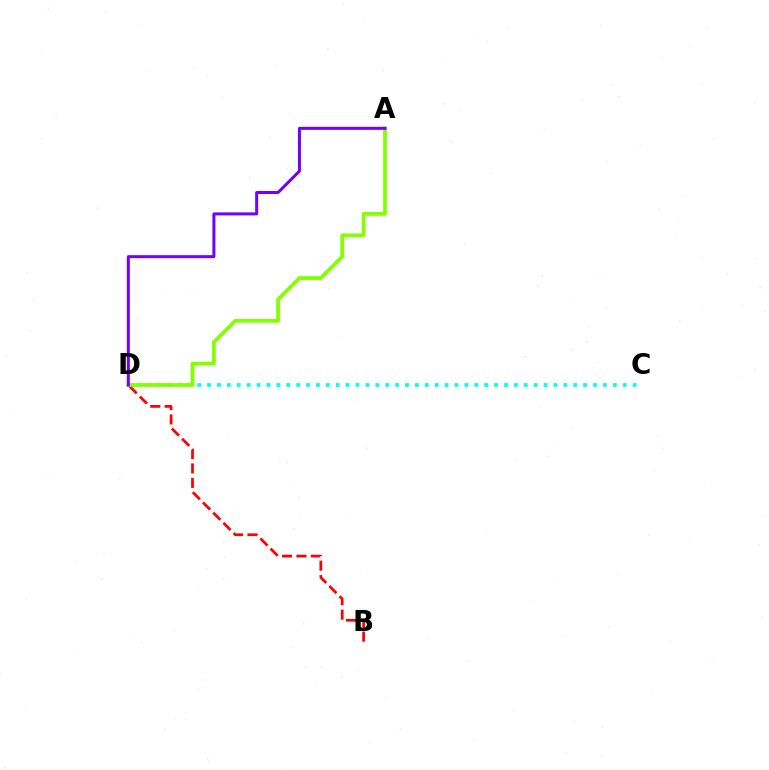{('C', 'D'): [{'color': '#00fff6', 'line_style': 'dotted', 'thickness': 2.69}], ('B', 'D'): [{'color': '#ff0000', 'line_style': 'dashed', 'thickness': 1.96}], ('A', 'D'): [{'color': '#84ff00', 'line_style': 'solid', 'thickness': 2.71}, {'color': '#7200ff', 'line_style': 'solid', 'thickness': 2.17}]}